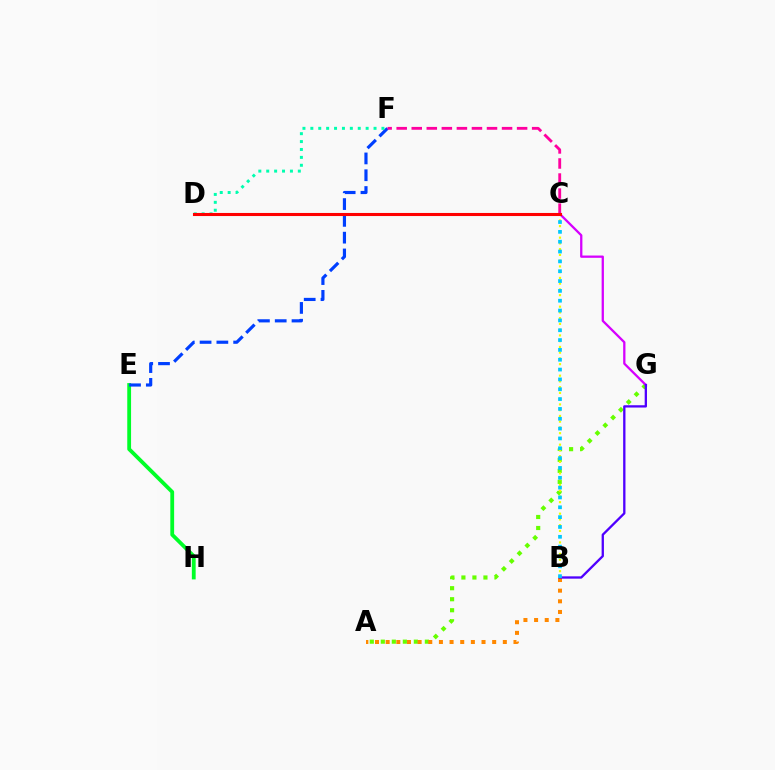{('E', 'H'): [{'color': '#00ff27', 'line_style': 'solid', 'thickness': 2.74}], ('A', 'G'): [{'color': '#66ff00', 'line_style': 'dotted', 'thickness': 2.99}], ('A', 'B'): [{'color': '#ff8800', 'line_style': 'dotted', 'thickness': 2.89}], ('E', 'F'): [{'color': '#003fff', 'line_style': 'dashed', 'thickness': 2.28}], ('D', 'F'): [{'color': '#00ffaf', 'line_style': 'dotted', 'thickness': 2.15}], ('C', 'F'): [{'color': '#ff00a0', 'line_style': 'dashed', 'thickness': 2.04}], ('C', 'G'): [{'color': '#d600ff', 'line_style': 'solid', 'thickness': 1.64}], ('B', 'G'): [{'color': '#4f00ff', 'line_style': 'solid', 'thickness': 1.66}], ('B', 'C'): [{'color': '#eeff00', 'line_style': 'dotted', 'thickness': 1.56}, {'color': '#00c7ff', 'line_style': 'dotted', 'thickness': 2.67}], ('C', 'D'): [{'color': '#ff0000', 'line_style': 'solid', 'thickness': 2.22}]}